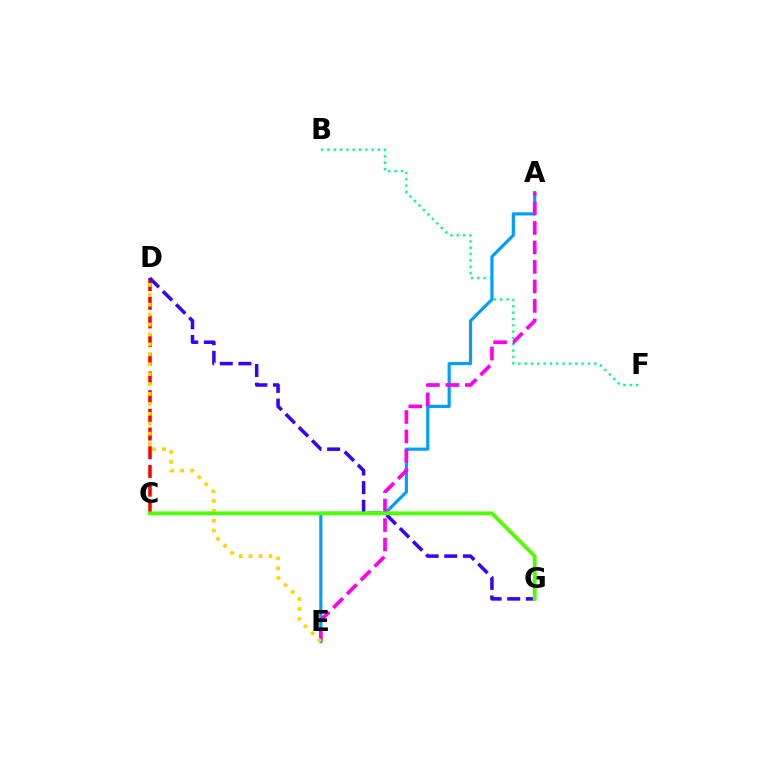{('C', 'D'): [{'color': '#ff0000', 'line_style': 'dashed', 'thickness': 2.54}], ('B', 'F'): [{'color': '#00ff86', 'line_style': 'dotted', 'thickness': 1.72}], ('A', 'E'): [{'color': '#009eff', 'line_style': 'solid', 'thickness': 2.28}, {'color': '#ff00ed', 'line_style': 'dashed', 'thickness': 2.65}], ('D', 'E'): [{'color': '#ffd500', 'line_style': 'dotted', 'thickness': 2.69}], ('D', 'G'): [{'color': '#3700ff', 'line_style': 'dashed', 'thickness': 2.53}], ('C', 'G'): [{'color': '#4fff00', 'line_style': 'solid', 'thickness': 2.75}]}